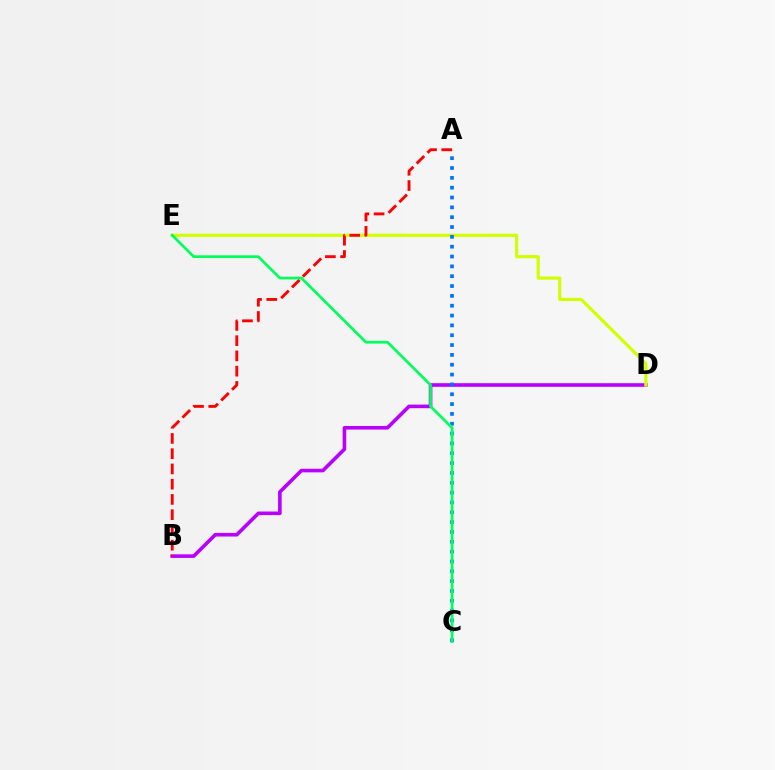{('B', 'D'): [{'color': '#b900ff', 'line_style': 'solid', 'thickness': 2.6}], ('D', 'E'): [{'color': '#d1ff00', 'line_style': 'solid', 'thickness': 2.29}], ('A', 'C'): [{'color': '#0074ff', 'line_style': 'dotted', 'thickness': 2.67}], ('A', 'B'): [{'color': '#ff0000', 'line_style': 'dashed', 'thickness': 2.07}], ('C', 'E'): [{'color': '#00ff5c', 'line_style': 'solid', 'thickness': 1.95}]}